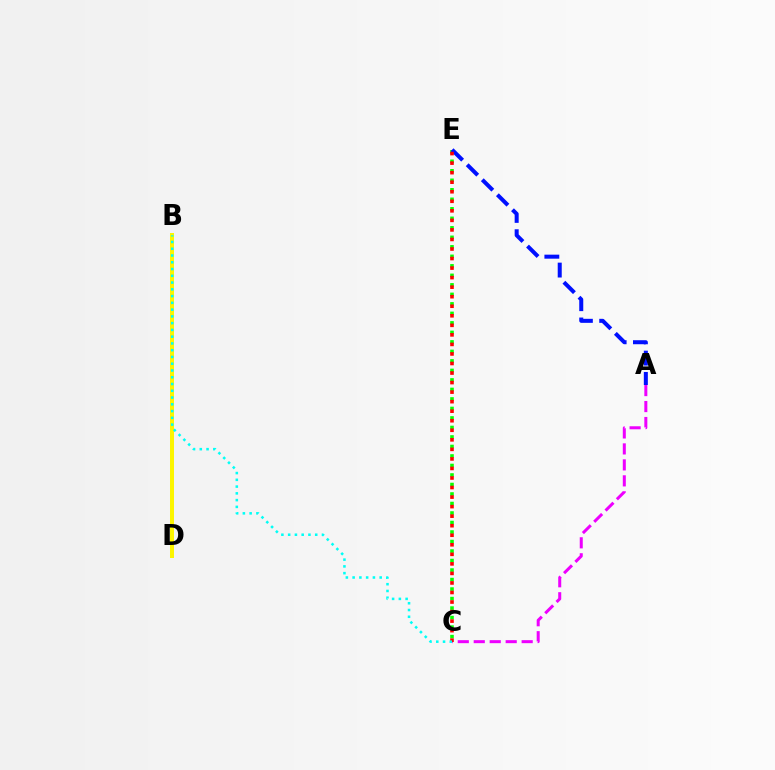{('A', 'C'): [{'color': '#ee00ff', 'line_style': 'dashed', 'thickness': 2.17}], ('C', 'E'): [{'color': '#08ff00', 'line_style': 'dotted', 'thickness': 2.58}, {'color': '#ff0000', 'line_style': 'dotted', 'thickness': 2.59}], ('A', 'E'): [{'color': '#0010ff', 'line_style': 'dashed', 'thickness': 2.89}], ('B', 'D'): [{'color': '#fcf500', 'line_style': 'solid', 'thickness': 2.88}], ('B', 'C'): [{'color': '#00fff6', 'line_style': 'dotted', 'thickness': 1.84}]}